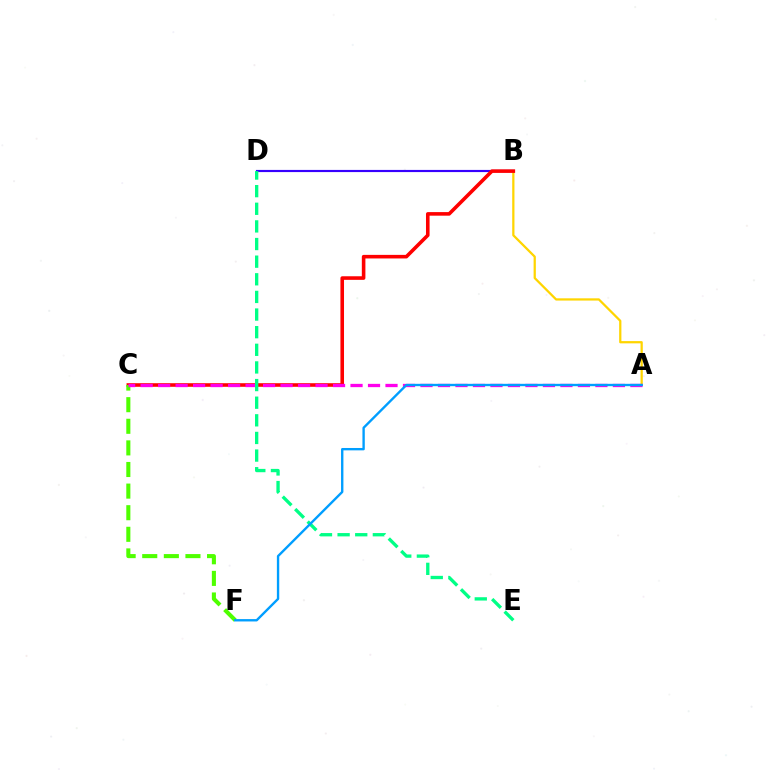{('A', 'B'): [{'color': '#ffd500', 'line_style': 'solid', 'thickness': 1.62}], ('B', 'D'): [{'color': '#3700ff', 'line_style': 'solid', 'thickness': 1.56}], ('B', 'C'): [{'color': '#ff0000', 'line_style': 'solid', 'thickness': 2.58}], ('C', 'F'): [{'color': '#4fff00', 'line_style': 'dashed', 'thickness': 2.94}], ('A', 'C'): [{'color': '#ff00ed', 'line_style': 'dashed', 'thickness': 2.38}], ('D', 'E'): [{'color': '#00ff86', 'line_style': 'dashed', 'thickness': 2.39}], ('A', 'F'): [{'color': '#009eff', 'line_style': 'solid', 'thickness': 1.7}]}